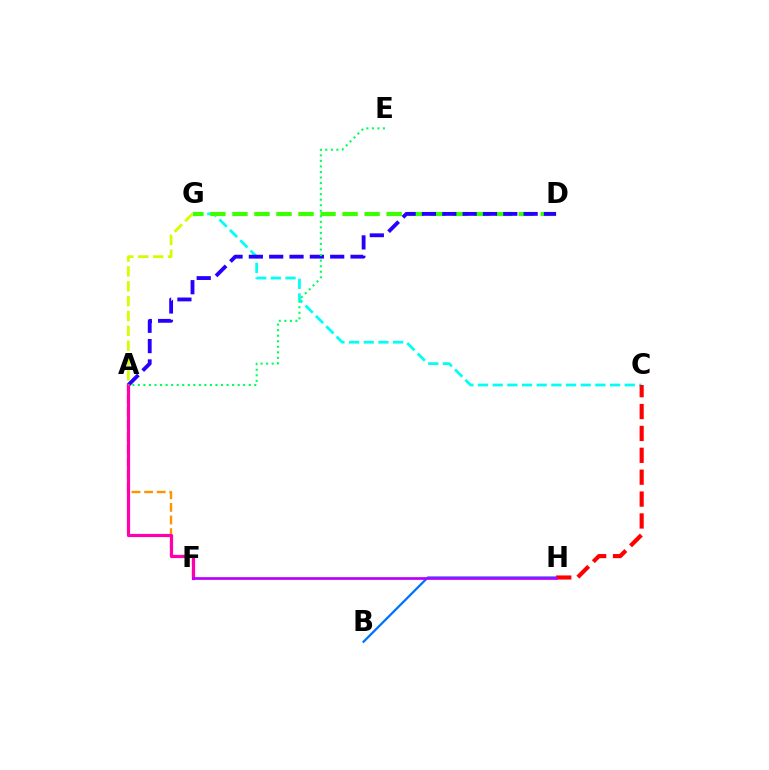{('C', 'G'): [{'color': '#00fff6', 'line_style': 'dashed', 'thickness': 1.99}], ('D', 'G'): [{'color': '#3dff00', 'line_style': 'dashed', 'thickness': 2.99}], ('A', 'D'): [{'color': '#2500ff', 'line_style': 'dashed', 'thickness': 2.76}], ('A', 'F'): [{'color': '#ff9400', 'line_style': 'dashed', 'thickness': 1.71}, {'color': '#ff00ac', 'line_style': 'solid', 'thickness': 2.29}], ('A', 'G'): [{'color': '#d1ff00', 'line_style': 'dashed', 'thickness': 2.02}], ('B', 'H'): [{'color': '#0074ff', 'line_style': 'solid', 'thickness': 1.63}], ('C', 'H'): [{'color': '#ff0000', 'line_style': 'dashed', 'thickness': 2.97}], ('F', 'H'): [{'color': '#b900ff', 'line_style': 'solid', 'thickness': 1.95}], ('A', 'E'): [{'color': '#00ff5c', 'line_style': 'dotted', 'thickness': 1.51}]}